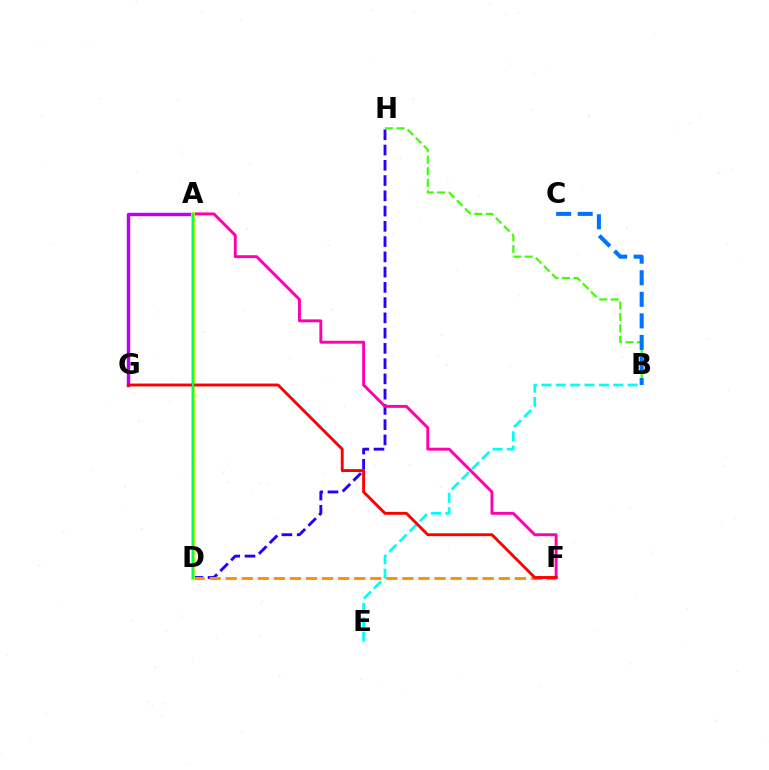{('A', 'G'): [{'color': '#b900ff', 'line_style': 'solid', 'thickness': 2.46}], ('D', 'H'): [{'color': '#2500ff', 'line_style': 'dashed', 'thickness': 2.07}], ('B', 'E'): [{'color': '#00fff6', 'line_style': 'dashed', 'thickness': 1.95}], ('A', 'F'): [{'color': '#ff00ac', 'line_style': 'solid', 'thickness': 2.09}], ('B', 'H'): [{'color': '#3dff00', 'line_style': 'dashed', 'thickness': 1.57}], ('D', 'F'): [{'color': '#ff9400', 'line_style': 'dashed', 'thickness': 2.18}], ('A', 'D'): [{'color': '#d1ff00', 'line_style': 'solid', 'thickness': 2.79}, {'color': '#00ff5c', 'line_style': 'solid', 'thickness': 1.63}], ('F', 'G'): [{'color': '#ff0000', 'line_style': 'solid', 'thickness': 2.09}], ('B', 'C'): [{'color': '#0074ff', 'line_style': 'dashed', 'thickness': 2.93}]}